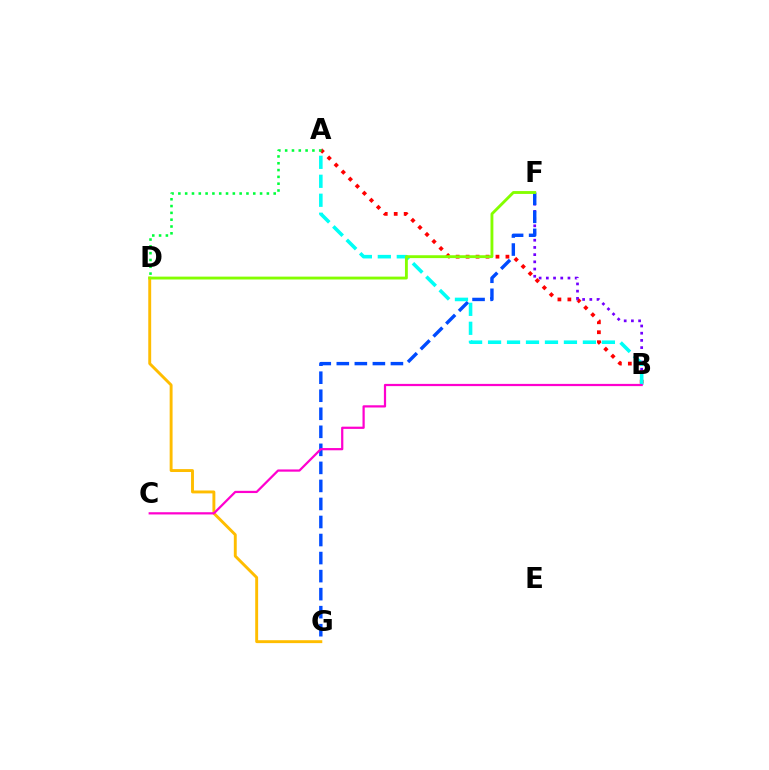{('A', 'B'): [{'color': '#ff0000', 'line_style': 'dotted', 'thickness': 2.71}, {'color': '#00fff6', 'line_style': 'dashed', 'thickness': 2.58}], ('B', 'F'): [{'color': '#7200ff', 'line_style': 'dotted', 'thickness': 1.96}], ('F', 'G'): [{'color': '#004bff', 'line_style': 'dashed', 'thickness': 2.45}], ('D', 'G'): [{'color': '#ffbd00', 'line_style': 'solid', 'thickness': 2.09}], ('B', 'C'): [{'color': '#ff00cf', 'line_style': 'solid', 'thickness': 1.61}], ('D', 'F'): [{'color': '#84ff00', 'line_style': 'solid', 'thickness': 2.06}], ('A', 'D'): [{'color': '#00ff39', 'line_style': 'dotted', 'thickness': 1.85}]}